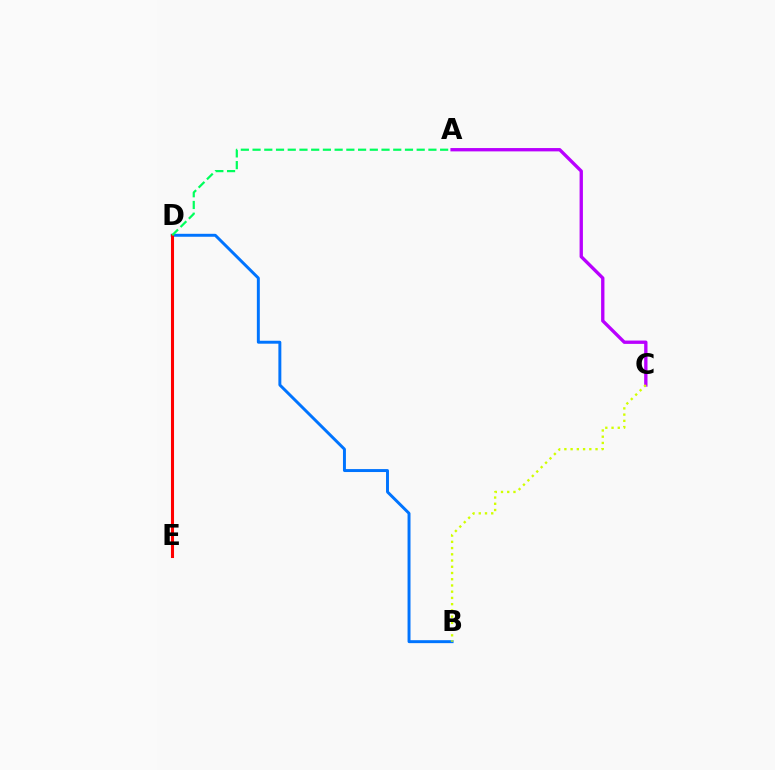{('B', 'D'): [{'color': '#0074ff', 'line_style': 'solid', 'thickness': 2.12}], ('D', 'E'): [{'color': '#ff0000', 'line_style': 'solid', 'thickness': 2.21}], ('A', 'D'): [{'color': '#00ff5c', 'line_style': 'dashed', 'thickness': 1.59}], ('A', 'C'): [{'color': '#b900ff', 'line_style': 'solid', 'thickness': 2.4}], ('B', 'C'): [{'color': '#d1ff00', 'line_style': 'dotted', 'thickness': 1.69}]}